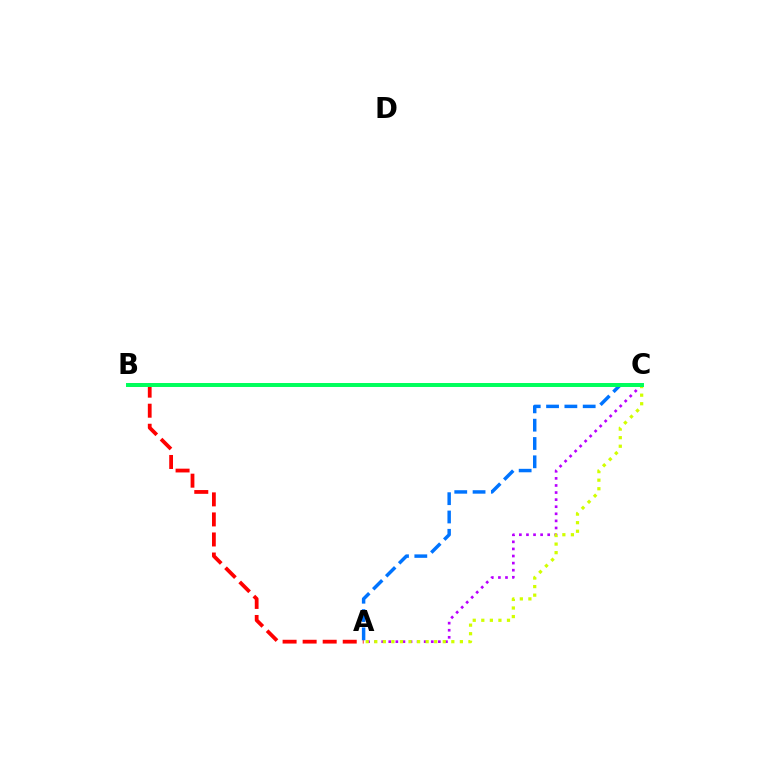{('A', 'B'): [{'color': '#ff0000', 'line_style': 'dashed', 'thickness': 2.72}], ('A', 'C'): [{'color': '#b900ff', 'line_style': 'dotted', 'thickness': 1.92}, {'color': '#d1ff00', 'line_style': 'dotted', 'thickness': 2.33}, {'color': '#0074ff', 'line_style': 'dashed', 'thickness': 2.49}], ('B', 'C'): [{'color': '#00ff5c', 'line_style': 'solid', 'thickness': 2.86}]}